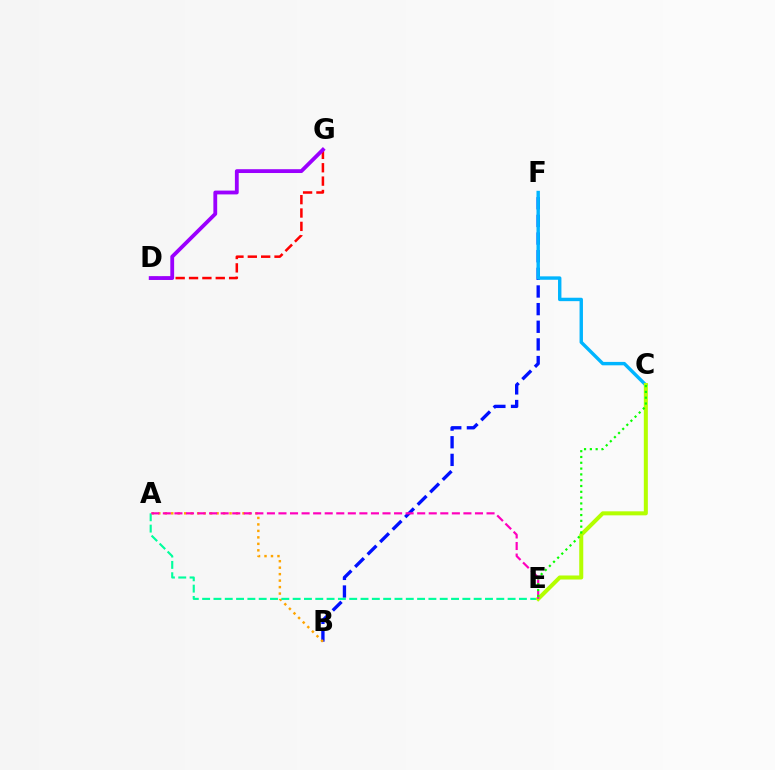{('B', 'F'): [{'color': '#0010ff', 'line_style': 'dashed', 'thickness': 2.4}], ('C', 'F'): [{'color': '#00b5ff', 'line_style': 'solid', 'thickness': 2.45}], ('A', 'B'): [{'color': '#ffa500', 'line_style': 'dotted', 'thickness': 1.76}], ('A', 'E'): [{'color': '#00ff9d', 'line_style': 'dashed', 'thickness': 1.54}, {'color': '#ff00bd', 'line_style': 'dashed', 'thickness': 1.57}], ('C', 'E'): [{'color': '#b3ff00', 'line_style': 'solid', 'thickness': 2.9}, {'color': '#08ff00', 'line_style': 'dotted', 'thickness': 1.58}], ('D', 'G'): [{'color': '#ff0000', 'line_style': 'dashed', 'thickness': 1.81}, {'color': '#9b00ff', 'line_style': 'solid', 'thickness': 2.75}]}